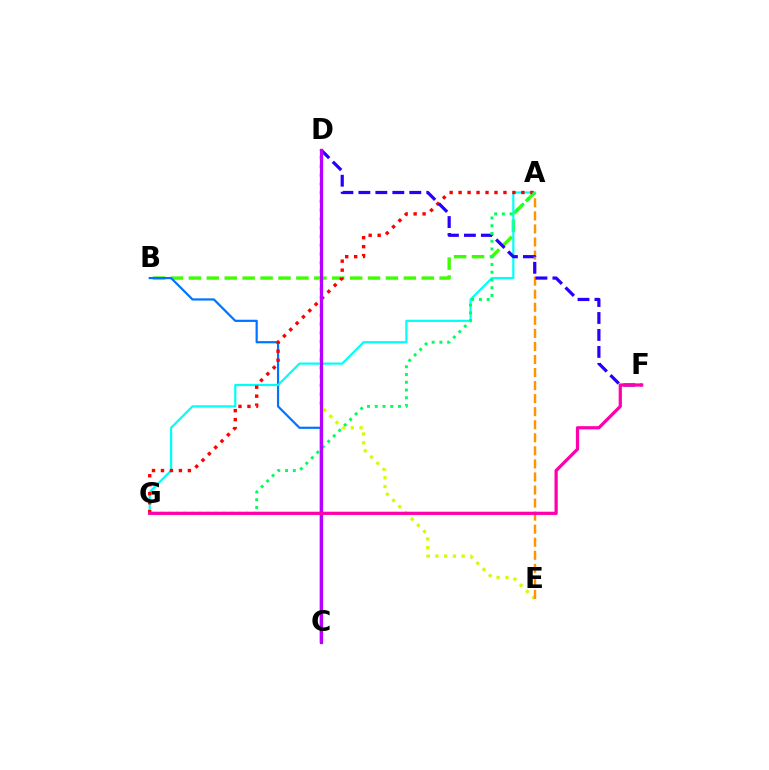{('A', 'B'): [{'color': '#3dff00', 'line_style': 'dashed', 'thickness': 2.43}], ('D', 'E'): [{'color': '#d1ff00', 'line_style': 'dotted', 'thickness': 2.38}], ('B', 'C'): [{'color': '#0074ff', 'line_style': 'solid', 'thickness': 1.58}], ('A', 'G'): [{'color': '#00fff6', 'line_style': 'solid', 'thickness': 1.58}, {'color': '#ff0000', 'line_style': 'dotted', 'thickness': 2.44}, {'color': '#00ff5c', 'line_style': 'dotted', 'thickness': 2.11}], ('A', 'E'): [{'color': '#ff9400', 'line_style': 'dashed', 'thickness': 1.77}], ('D', 'F'): [{'color': '#2500ff', 'line_style': 'dashed', 'thickness': 2.31}], ('C', 'D'): [{'color': '#b900ff', 'line_style': 'solid', 'thickness': 2.34}], ('F', 'G'): [{'color': '#ff00ac', 'line_style': 'solid', 'thickness': 2.33}]}